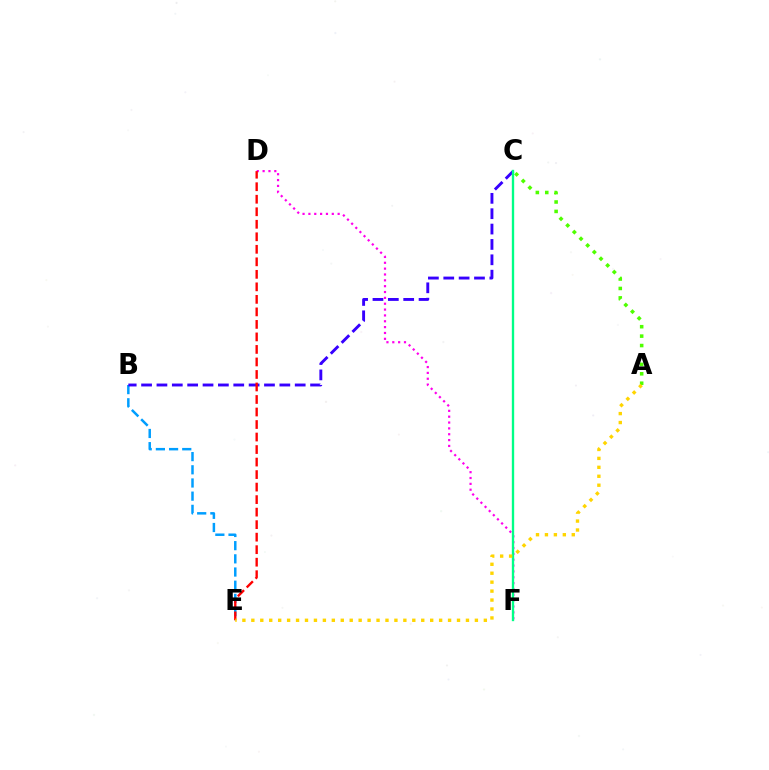{('A', 'C'): [{'color': '#4fff00', 'line_style': 'dotted', 'thickness': 2.56}], ('D', 'F'): [{'color': '#ff00ed', 'line_style': 'dotted', 'thickness': 1.59}], ('B', 'E'): [{'color': '#009eff', 'line_style': 'dashed', 'thickness': 1.79}], ('B', 'C'): [{'color': '#3700ff', 'line_style': 'dashed', 'thickness': 2.09}], ('C', 'F'): [{'color': '#00ff86', 'line_style': 'solid', 'thickness': 1.69}], ('D', 'E'): [{'color': '#ff0000', 'line_style': 'dashed', 'thickness': 1.7}], ('A', 'E'): [{'color': '#ffd500', 'line_style': 'dotted', 'thickness': 2.43}]}